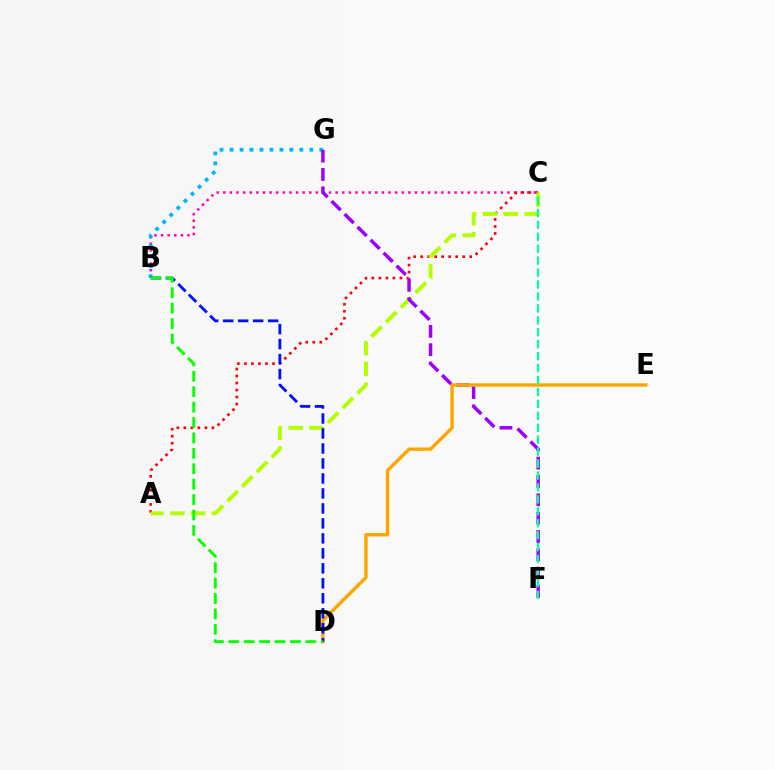{('B', 'C'): [{'color': '#ff00bd', 'line_style': 'dotted', 'thickness': 1.8}], ('A', 'C'): [{'color': '#ff0000', 'line_style': 'dotted', 'thickness': 1.91}, {'color': '#b3ff00', 'line_style': 'dashed', 'thickness': 2.82}], ('B', 'G'): [{'color': '#00b5ff', 'line_style': 'dotted', 'thickness': 2.71}], ('F', 'G'): [{'color': '#9b00ff', 'line_style': 'dashed', 'thickness': 2.49}], ('D', 'E'): [{'color': '#ffa500', 'line_style': 'solid', 'thickness': 2.43}], ('B', 'D'): [{'color': '#0010ff', 'line_style': 'dashed', 'thickness': 2.04}, {'color': '#08ff00', 'line_style': 'dashed', 'thickness': 2.09}], ('C', 'F'): [{'color': '#00ff9d', 'line_style': 'dashed', 'thickness': 1.62}]}